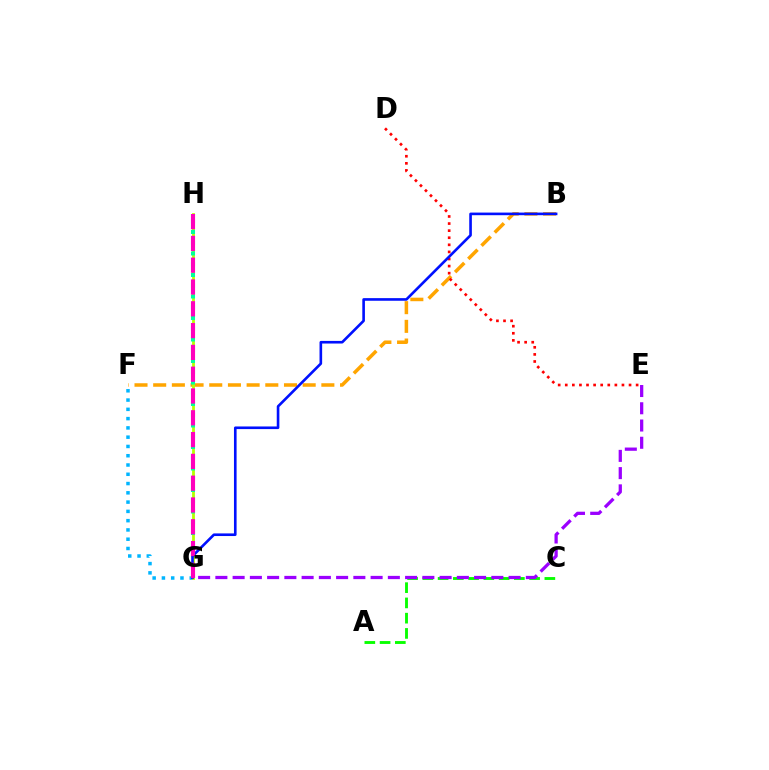{('F', 'G'): [{'color': '#00b5ff', 'line_style': 'dotted', 'thickness': 2.52}], ('B', 'F'): [{'color': '#ffa500', 'line_style': 'dashed', 'thickness': 2.54}], ('G', 'H'): [{'color': '#b3ff00', 'line_style': 'solid', 'thickness': 2.02}, {'color': '#00ff9d', 'line_style': 'dotted', 'thickness': 2.92}, {'color': '#ff00bd', 'line_style': 'dashed', 'thickness': 2.96}], ('A', 'C'): [{'color': '#08ff00', 'line_style': 'dashed', 'thickness': 2.07}], ('D', 'E'): [{'color': '#ff0000', 'line_style': 'dotted', 'thickness': 1.93}], ('B', 'G'): [{'color': '#0010ff', 'line_style': 'solid', 'thickness': 1.89}], ('E', 'G'): [{'color': '#9b00ff', 'line_style': 'dashed', 'thickness': 2.34}]}